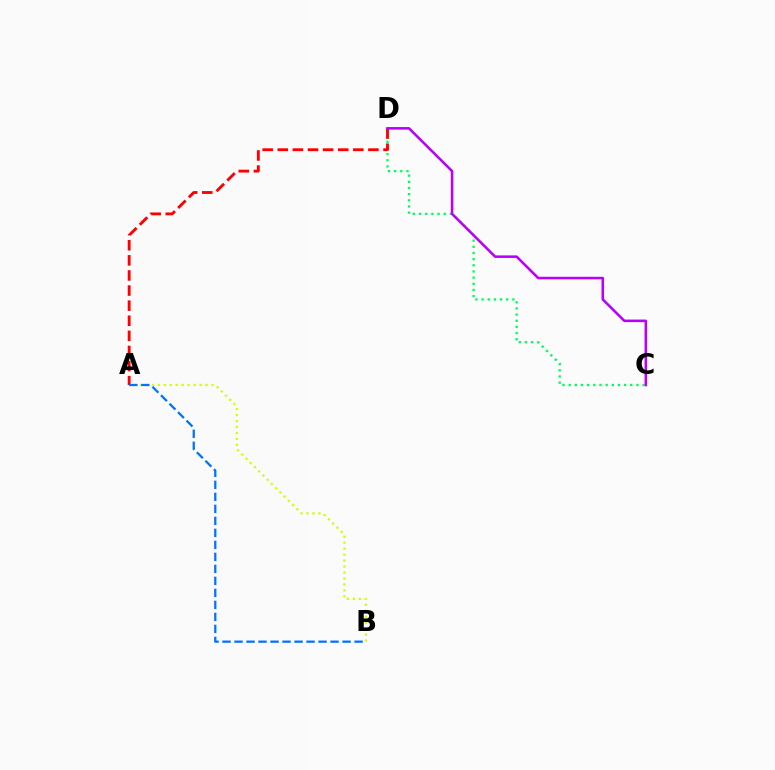{('A', 'B'): [{'color': '#d1ff00', 'line_style': 'dotted', 'thickness': 1.62}, {'color': '#0074ff', 'line_style': 'dashed', 'thickness': 1.63}], ('C', 'D'): [{'color': '#00ff5c', 'line_style': 'dotted', 'thickness': 1.67}, {'color': '#b900ff', 'line_style': 'solid', 'thickness': 1.84}], ('A', 'D'): [{'color': '#ff0000', 'line_style': 'dashed', 'thickness': 2.05}]}